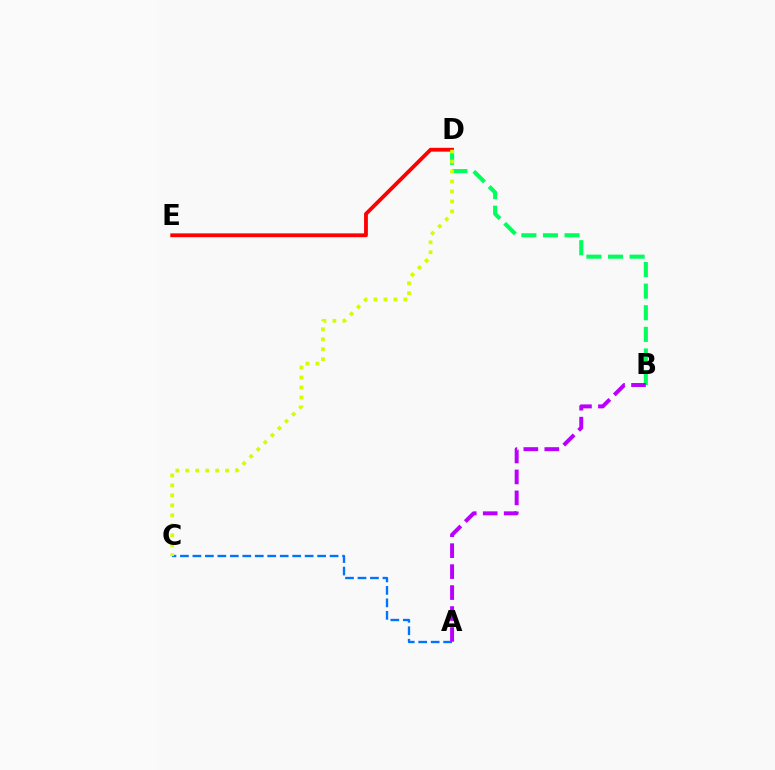{('A', 'C'): [{'color': '#0074ff', 'line_style': 'dashed', 'thickness': 1.69}], ('B', 'D'): [{'color': '#00ff5c', 'line_style': 'dashed', 'thickness': 2.94}], ('D', 'E'): [{'color': '#ff0000', 'line_style': 'solid', 'thickness': 2.75}], ('A', 'B'): [{'color': '#b900ff', 'line_style': 'dashed', 'thickness': 2.85}], ('C', 'D'): [{'color': '#d1ff00', 'line_style': 'dotted', 'thickness': 2.71}]}